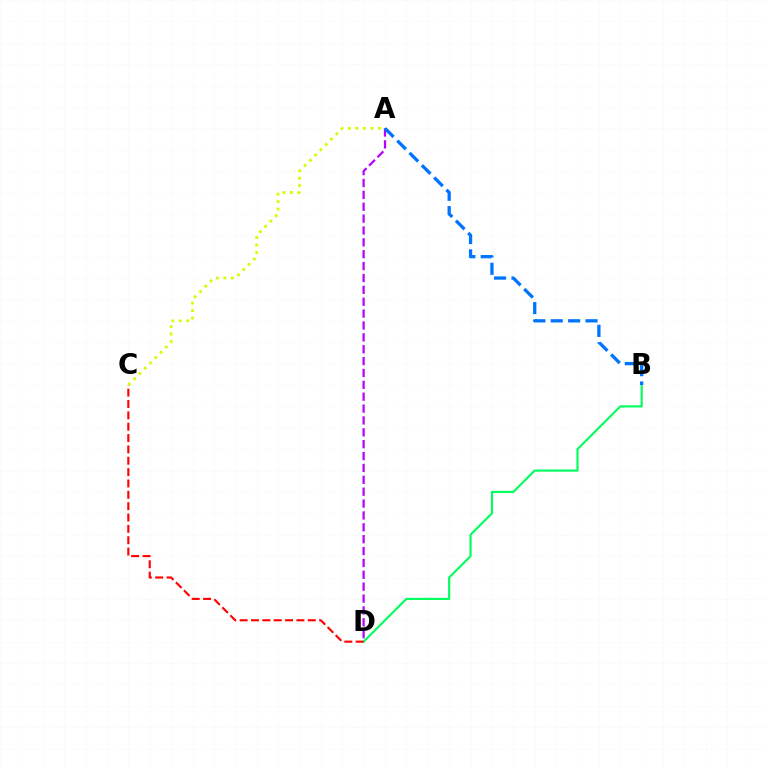{('A', 'C'): [{'color': '#d1ff00', 'line_style': 'dotted', 'thickness': 2.03}], ('B', 'D'): [{'color': '#00ff5c', 'line_style': 'solid', 'thickness': 1.55}], ('A', 'D'): [{'color': '#b900ff', 'line_style': 'dashed', 'thickness': 1.61}], ('A', 'B'): [{'color': '#0074ff', 'line_style': 'dashed', 'thickness': 2.36}], ('C', 'D'): [{'color': '#ff0000', 'line_style': 'dashed', 'thickness': 1.54}]}